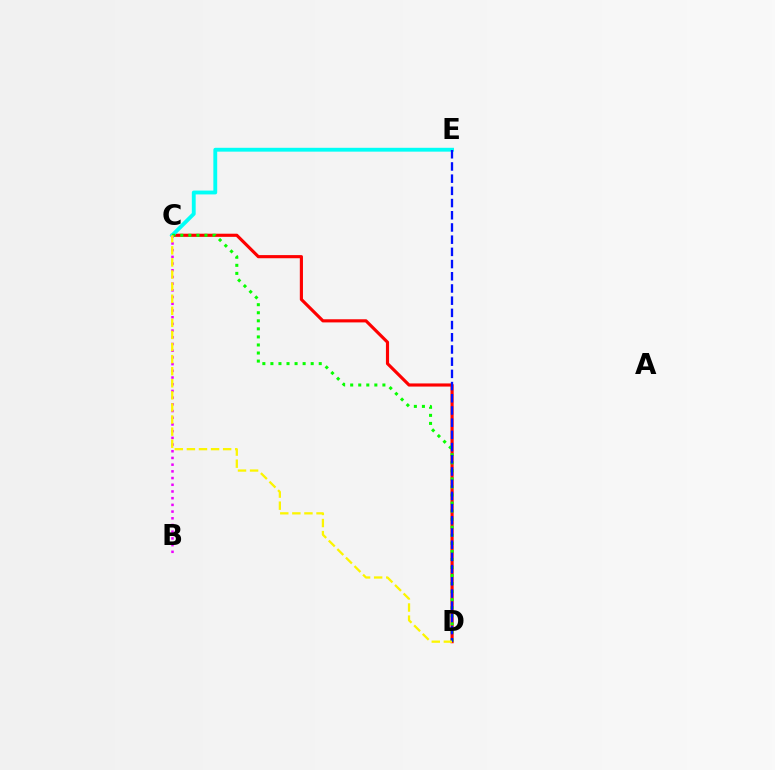{('C', 'D'): [{'color': '#ff0000', 'line_style': 'solid', 'thickness': 2.26}, {'color': '#08ff00', 'line_style': 'dotted', 'thickness': 2.19}, {'color': '#fcf500', 'line_style': 'dashed', 'thickness': 1.64}], ('C', 'E'): [{'color': '#00fff6', 'line_style': 'solid', 'thickness': 2.77}], ('D', 'E'): [{'color': '#0010ff', 'line_style': 'dashed', 'thickness': 1.66}], ('B', 'C'): [{'color': '#ee00ff', 'line_style': 'dotted', 'thickness': 1.82}]}